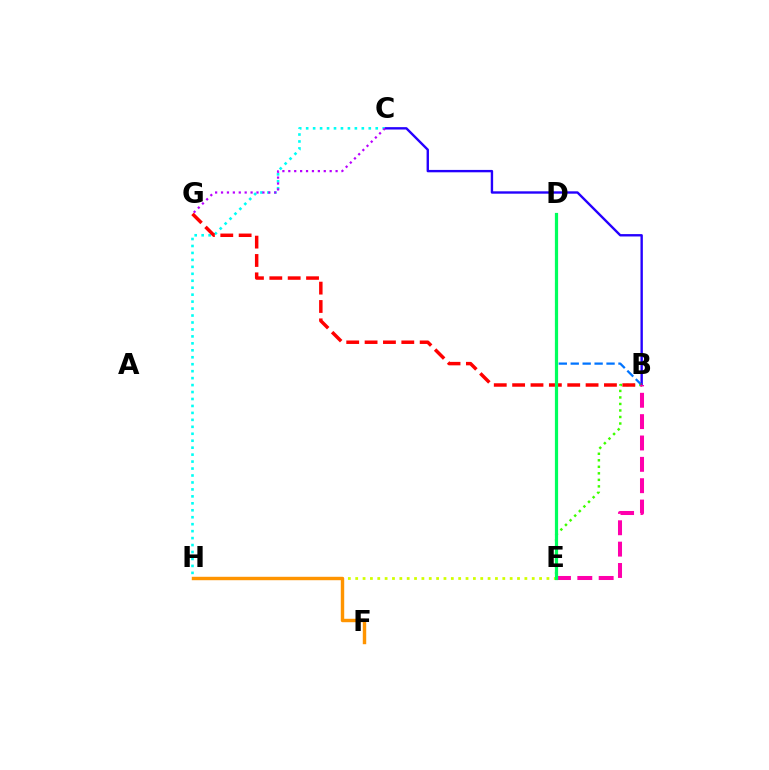{('B', 'C'): [{'color': '#2500ff', 'line_style': 'solid', 'thickness': 1.71}], ('C', 'H'): [{'color': '#00fff6', 'line_style': 'dotted', 'thickness': 1.89}], ('C', 'G'): [{'color': '#b900ff', 'line_style': 'dotted', 'thickness': 1.61}], ('B', 'E'): [{'color': '#3dff00', 'line_style': 'dotted', 'thickness': 1.77}, {'color': '#ff00ac', 'line_style': 'dashed', 'thickness': 2.9}], ('B', 'D'): [{'color': '#0074ff', 'line_style': 'dashed', 'thickness': 1.62}], ('B', 'G'): [{'color': '#ff0000', 'line_style': 'dashed', 'thickness': 2.49}], ('E', 'H'): [{'color': '#d1ff00', 'line_style': 'dotted', 'thickness': 2.0}], ('D', 'E'): [{'color': '#00ff5c', 'line_style': 'solid', 'thickness': 2.3}], ('F', 'H'): [{'color': '#ff9400', 'line_style': 'solid', 'thickness': 2.46}]}